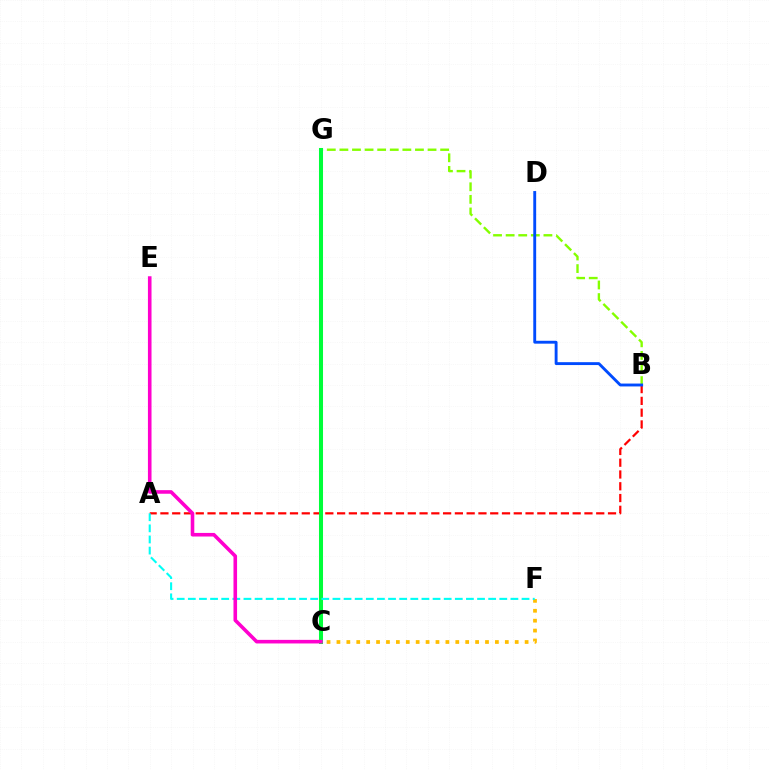{('C', 'F'): [{'color': '#ffbd00', 'line_style': 'dotted', 'thickness': 2.69}], ('A', 'B'): [{'color': '#ff0000', 'line_style': 'dashed', 'thickness': 1.6}], ('C', 'G'): [{'color': '#7200ff', 'line_style': 'dashed', 'thickness': 2.77}, {'color': '#00ff39', 'line_style': 'solid', 'thickness': 2.91}], ('B', 'G'): [{'color': '#84ff00', 'line_style': 'dashed', 'thickness': 1.71}], ('B', 'D'): [{'color': '#004bff', 'line_style': 'solid', 'thickness': 2.07}], ('A', 'F'): [{'color': '#00fff6', 'line_style': 'dashed', 'thickness': 1.51}], ('C', 'E'): [{'color': '#ff00cf', 'line_style': 'solid', 'thickness': 2.59}]}